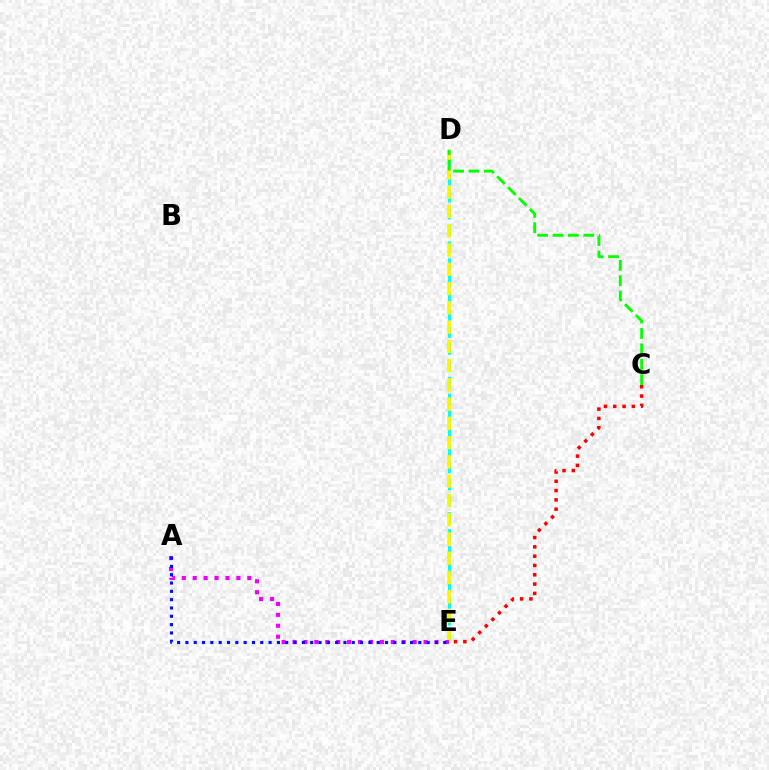{('D', 'E'): [{'color': '#00fff6', 'line_style': 'dashed', 'thickness': 2.3}, {'color': '#fcf500', 'line_style': 'dashed', 'thickness': 2.62}], ('A', 'E'): [{'color': '#ee00ff', 'line_style': 'dotted', 'thickness': 2.97}, {'color': '#0010ff', 'line_style': 'dotted', 'thickness': 2.26}], ('C', 'E'): [{'color': '#ff0000', 'line_style': 'dotted', 'thickness': 2.53}], ('C', 'D'): [{'color': '#08ff00', 'line_style': 'dashed', 'thickness': 2.09}]}